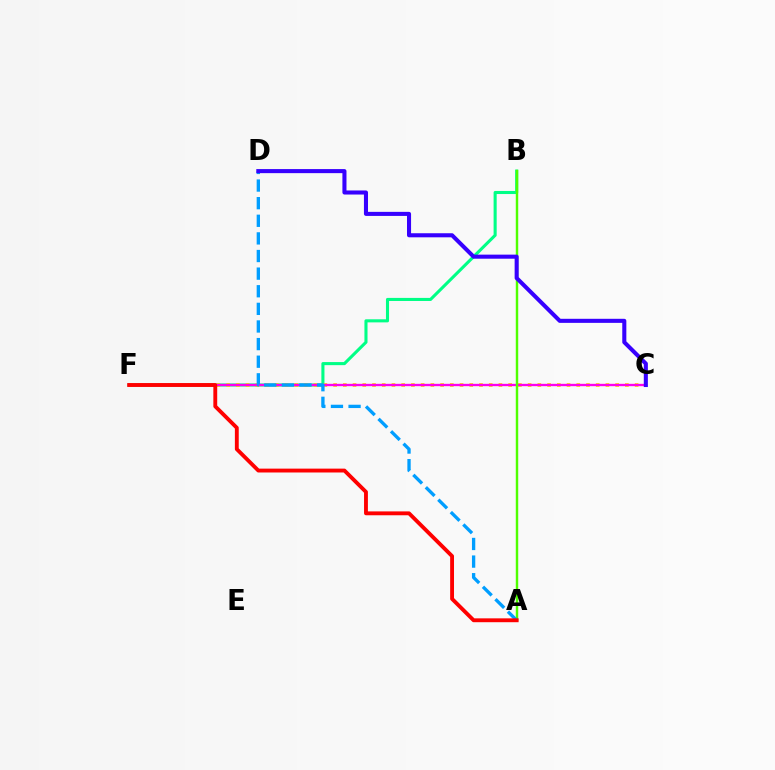{('B', 'F'): [{'color': '#00ff86', 'line_style': 'solid', 'thickness': 2.22}], ('C', 'F'): [{'color': '#ffd500', 'line_style': 'dotted', 'thickness': 2.64}, {'color': '#ff00ed', 'line_style': 'solid', 'thickness': 1.69}], ('A', 'B'): [{'color': '#4fff00', 'line_style': 'solid', 'thickness': 1.76}], ('A', 'D'): [{'color': '#009eff', 'line_style': 'dashed', 'thickness': 2.39}], ('A', 'F'): [{'color': '#ff0000', 'line_style': 'solid', 'thickness': 2.78}], ('C', 'D'): [{'color': '#3700ff', 'line_style': 'solid', 'thickness': 2.93}]}